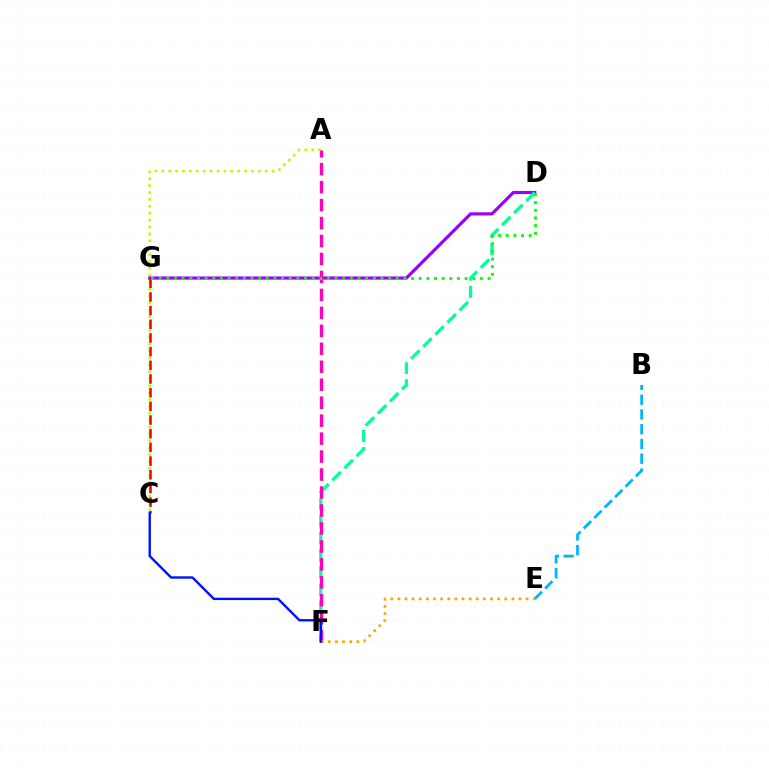{('A', 'C'): [{'color': '#b3ff00', 'line_style': 'dotted', 'thickness': 1.87}], ('D', 'G'): [{'color': '#9b00ff', 'line_style': 'solid', 'thickness': 2.29}, {'color': '#08ff00', 'line_style': 'dotted', 'thickness': 2.08}], ('D', 'F'): [{'color': '#00ff9d', 'line_style': 'dashed', 'thickness': 2.33}], ('B', 'E'): [{'color': '#00b5ff', 'line_style': 'dashed', 'thickness': 2.0}], ('A', 'F'): [{'color': '#ff00bd', 'line_style': 'dashed', 'thickness': 2.44}], ('E', 'F'): [{'color': '#ffa500', 'line_style': 'dotted', 'thickness': 1.94}], ('C', 'G'): [{'color': '#ff0000', 'line_style': 'dashed', 'thickness': 1.86}], ('C', 'F'): [{'color': '#0010ff', 'line_style': 'solid', 'thickness': 1.71}]}